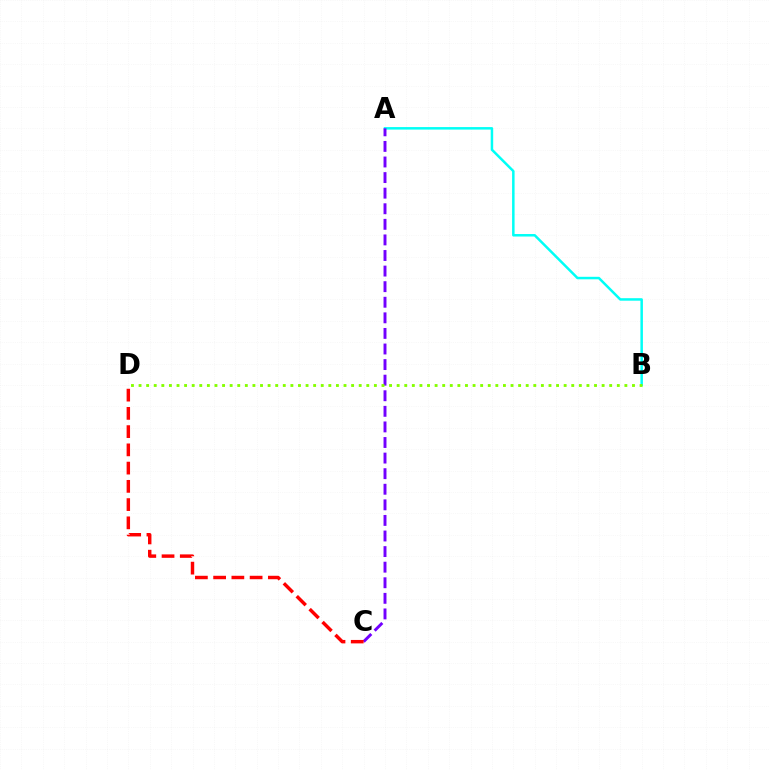{('A', 'B'): [{'color': '#00fff6', 'line_style': 'solid', 'thickness': 1.8}], ('A', 'C'): [{'color': '#7200ff', 'line_style': 'dashed', 'thickness': 2.12}], ('C', 'D'): [{'color': '#ff0000', 'line_style': 'dashed', 'thickness': 2.48}], ('B', 'D'): [{'color': '#84ff00', 'line_style': 'dotted', 'thickness': 2.06}]}